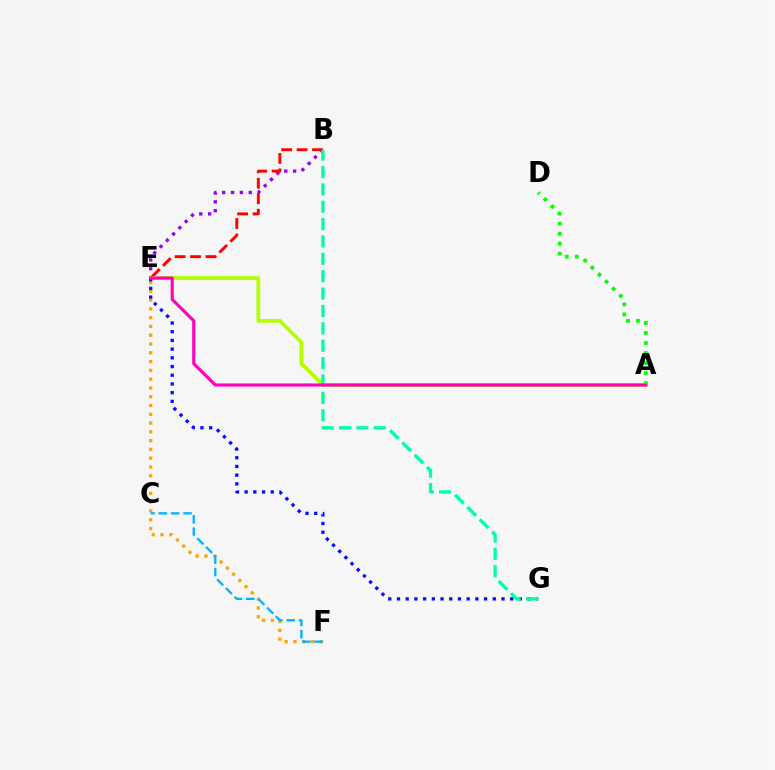{('E', 'F'): [{'color': '#ffa500', 'line_style': 'dotted', 'thickness': 2.39}], ('A', 'D'): [{'color': '#08ff00', 'line_style': 'dotted', 'thickness': 2.72}], ('B', 'E'): [{'color': '#9b00ff', 'line_style': 'dotted', 'thickness': 2.41}, {'color': '#ff0000', 'line_style': 'dashed', 'thickness': 2.1}], ('A', 'E'): [{'color': '#b3ff00', 'line_style': 'solid', 'thickness': 2.69}, {'color': '#ff00bd', 'line_style': 'solid', 'thickness': 2.26}], ('E', 'G'): [{'color': '#0010ff', 'line_style': 'dotted', 'thickness': 2.37}], ('B', 'G'): [{'color': '#00ff9d', 'line_style': 'dashed', 'thickness': 2.36}], ('C', 'F'): [{'color': '#00b5ff', 'line_style': 'dashed', 'thickness': 1.67}]}